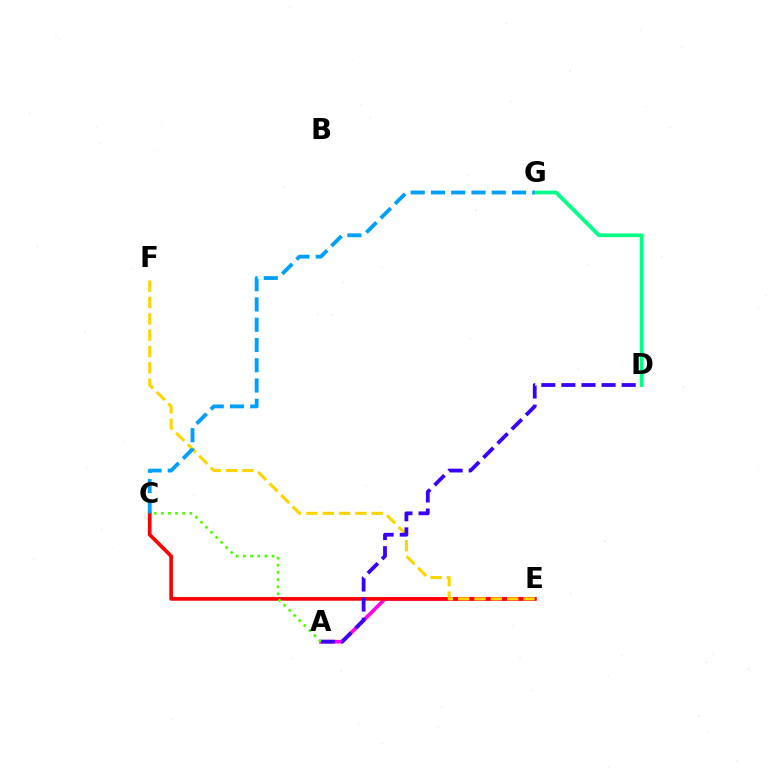{('A', 'E'): [{'color': '#ff00ed', 'line_style': 'solid', 'thickness': 2.62}], ('C', 'E'): [{'color': '#ff0000', 'line_style': 'solid', 'thickness': 2.65}], ('D', 'G'): [{'color': '#00ff86', 'line_style': 'solid', 'thickness': 2.69}], ('E', 'F'): [{'color': '#ffd500', 'line_style': 'dashed', 'thickness': 2.22}], ('A', 'D'): [{'color': '#3700ff', 'line_style': 'dashed', 'thickness': 2.73}], ('C', 'G'): [{'color': '#009eff', 'line_style': 'dashed', 'thickness': 2.75}], ('A', 'C'): [{'color': '#4fff00', 'line_style': 'dotted', 'thickness': 1.94}]}